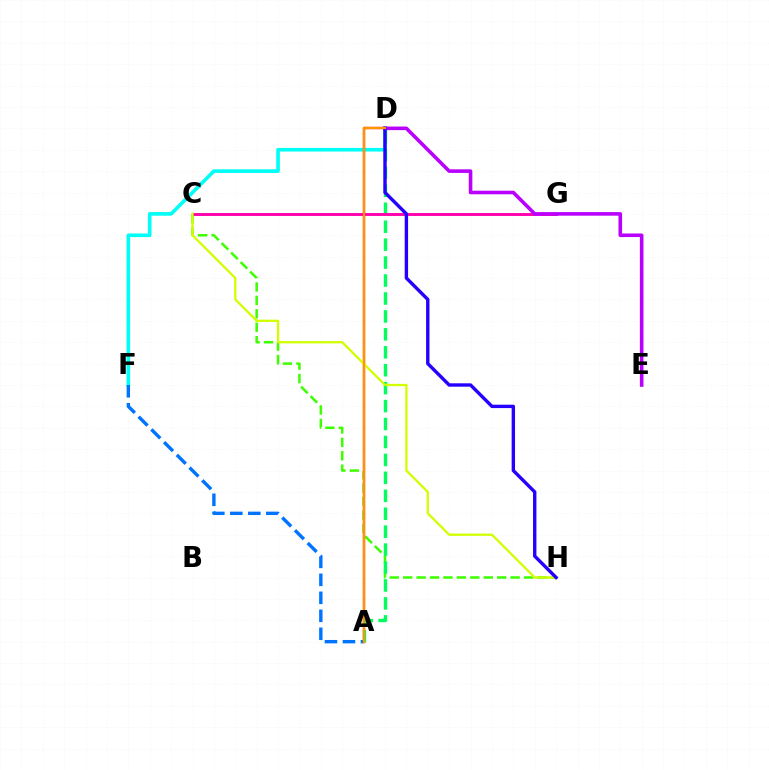{('D', 'F'): [{'color': '#00fff6', 'line_style': 'solid', 'thickness': 2.61}], ('C', 'H'): [{'color': '#3dff00', 'line_style': 'dashed', 'thickness': 1.83}, {'color': '#d1ff00', 'line_style': 'solid', 'thickness': 1.65}], ('A', 'F'): [{'color': '#0074ff', 'line_style': 'dashed', 'thickness': 2.44}], ('A', 'D'): [{'color': '#ff0000', 'line_style': 'solid', 'thickness': 1.66}, {'color': '#00ff5c', 'line_style': 'dashed', 'thickness': 2.44}, {'color': '#ff9400', 'line_style': 'solid', 'thickness': 1.61}], ('C', 'G'): [{'color': '#ff00ac', 'line_style': 'solid', 'thickness': 2.09}], ('D', 'E'): [{'color': '#b900ff', 'line_style': 'solid', 'thickness': 2.58}], ('D', 'H'): [{'color': '#2500ff', 'line_style': 'solid', 'thickness': 2.44}]}